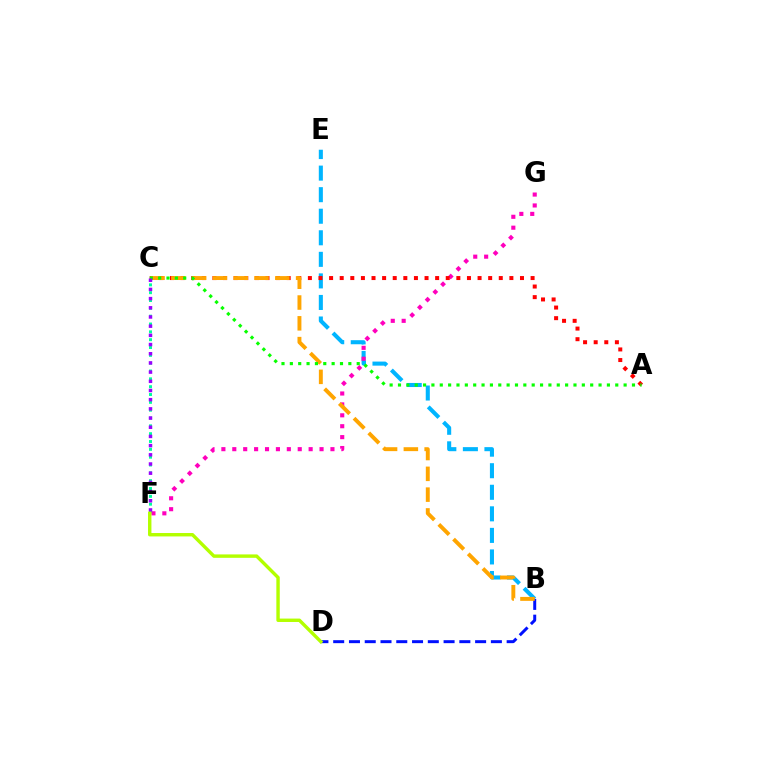{('B', 'E'): [{'color': '#00b5ff', 'line_style': 'dashed', 'thickness': 2.93}], ('C', 'F'): [{'color': '#00ff9d', 'line_style': 'dotted', 'thickness': 2.13}, {'color': '#9b00ff', 'line_style': 'dotted', 'thickness': 2.5}], ('F', 'G'): [{'color': '#ff00bd', 'line_style': 'dotted', 'thickness': 2.96}], ('B', 'D'): [{'color': '#0010ff', 'line_style': 'dashed', 'thickness': 2.14}], ('A', 'C'): [{'color': '#ff0000', 'line_style': 'dotted', 'thickness': 2.88}, {'color': '#08ff00', 'line_style': 'dotted', 'thickness': 2.27}], ('B', 'C'): [{'color': '#ffa500', 'line_style': 'dashed', 'thickness': 2.82}], ('D', 'F'): [{'color': '#b3ff00', 'line_style': 'solid', 'thickness': 2.45}]}